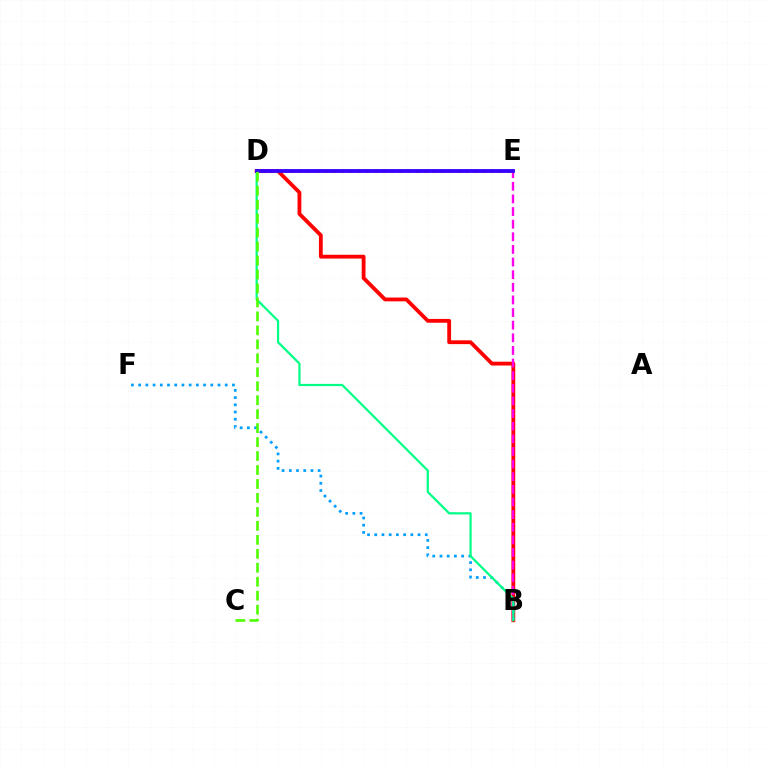{('B', 'D'): [{'color': '#ff0000', 'line_style': 'solid', 'thickness': 2.74}, {'color': '#00ff86', 'line_style': 'solid', 'thickness': 1.61}], ('D', 'E'): [{'color': '#ffd500', 'line_style': 'dotted', 'thickness': 2.26}, {'color': '#3700ff', 'line_style': 'solid', 'thickness': 2.75}], ('B', 'E'): [{'color': '#ff00ed', 'line_style': 'dashed', 'thickness': 1.72}], ('B', 'F'): [{'color': '#009eff', 'line_style': 'dotted', 'thickness': 1.96}], ('C', 'D'): [{'color': '#4fff00', 'line_style': 'dashed', 'thickness': 1.9}]}